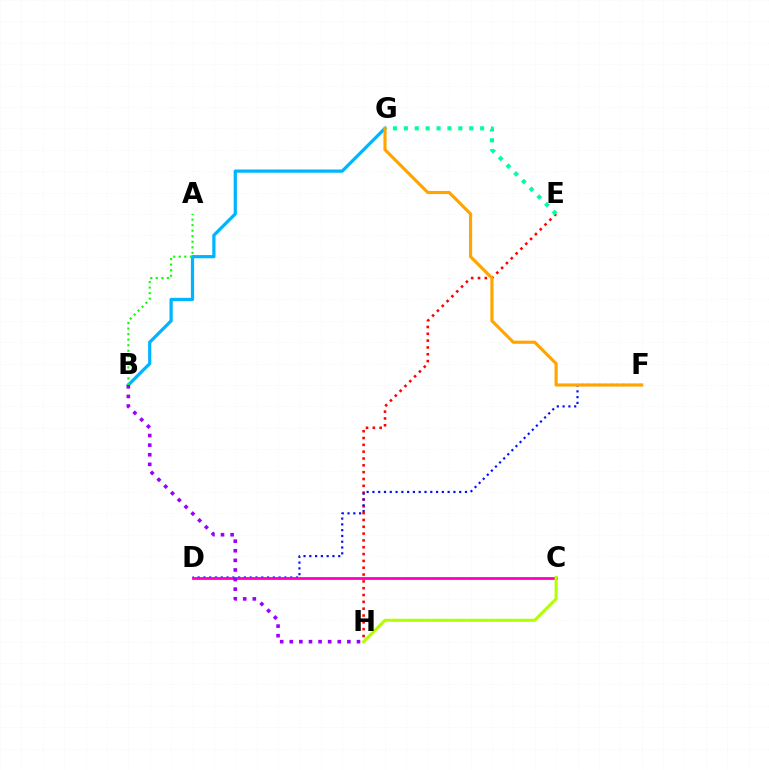{('E', 'H'): [{'color': '#ff0000', 'line_style': 'dotted', 'thickness': 1.85}], ('D', 'F'): [{'color': '#0010ff', 'line_style': 'dotted', 'thickness': 1.57}], ('C', 'D'): [{'color': '#ff00bd', 'line_style': 'solid', 'thickness': 1.97}], ('B', 'G'): [{'color': '#00b5ff', 'line_style': 'solid', 'thickness': 2.33}], ('A', 'B'): [{'color': '#08ff00', 'line_style': 'dotted', 'thickness': 1.5}], ('F', 'G'): [{'color': '#ffa500', 'line_style': 'solid', 'thickness': 2.27}], ('E', 'G'): [{'color': '#00ff9d', 'line_style': 'dotted', 'thickness': 2.96}], ('B', 'H'): [{'color': '#9b00ff', 'line_style': 'dotted', 'thickness': 2.61}], ('C', 'H'): [{'color': '#b3ff00', 'line_style': 'solid', 'thickness': 2.19}]}